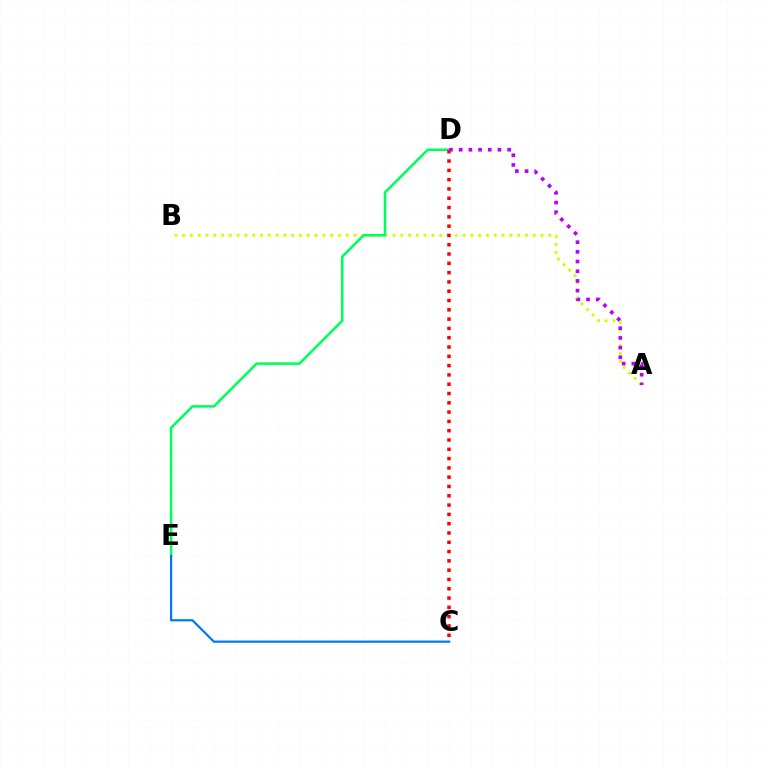{('A', 'B'): [{'color': '#d1ff00', 'line_style': 'dotted', 'thickness': 2.12}], ('D', 'E'): [{'color': '#00ff5c', 'line_style': 'solid', 'thickness': 1.85}], ('C', 'D'): [{'color': '#ff0000', 'line_style': 'dotted', 'thickness': 2.53}], ('A', 'D'): [{'color': '#b900ff', 'line_style': 'dotted', 'thickness': 2.63}], ('C', 'E'): [{'color': '#0074ff', 'line_style': 'solid', 'thickness': 1.57}]}